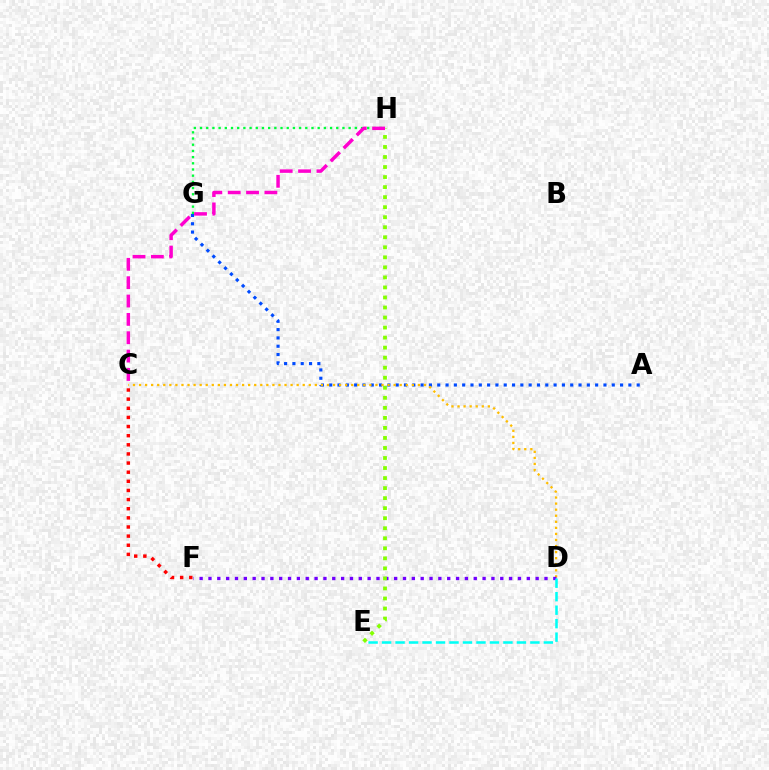{('A', 'G'): [{'color': '#004bff', 'line_style': 'dotted', 'thickness': 2.26}], ('C', 'D'): [{'color': '#ffbd00', 'line_style': 'dotted', 'thickness': 1.65}], ('D', 'F'): [{'color': '#7200ff', 'line_style': 'dotted', 'thickness': 2.4}], ('D', 'E'): [{'color': '#00fff6', 'line_style': 'dashed', 'thickness': 1.83}], ('G', 'H'): [{'color': '#00ff39', 'line_style': 'dotted', 'thickness': 1.68}], ('C', 'F'): [{'color': '#ff0000', 'line_style': 'dotted', 'thickness': 2.48}], ('E', 'H'): [{'color': '#84ff00', 'line_style': 'dotted', 'thickness': 2.73}], ('C', 'H'): [{'color': '#ff00cf', 'line_style': 'dashed', 'thickness': 2.49}]}